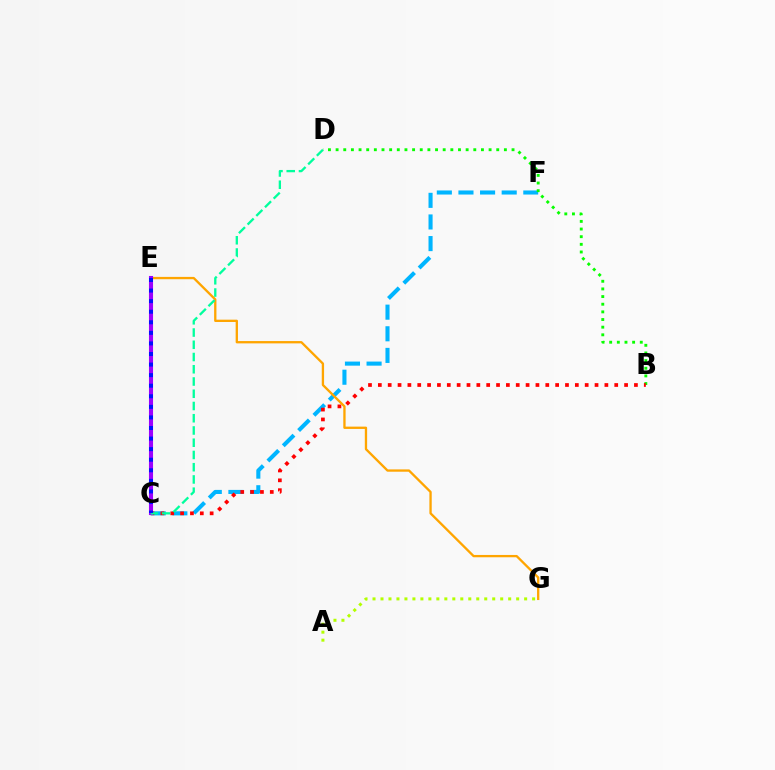{('C', 'F'): [{'color': '#00b5ff', 'line_style': 'dashed', 'thickness': 2.94}], ('C', 'E'): [{'color': '#ff00bd', 'line_style': 'solid', 'thickness': 2.1}, {'color': '#9b00ff', 'line_style': 'solid', 'thickness': 2.94}, {'color': '#0010ff', 'line_style': 'dotted', 'thickness': 2.87}], ('B', 'D'): [{'color': '#08ff00', 'line_style': 'dotted', 'thickness': 2.08}], ('B', 'C'): [{'color': '#ff0000', 'line_style': 'dotted', 'thickness': 2.68}], ('E', 'G'): [{'color': '#ffa500', 'line_style': 'solid', 'thickness': 1.67}], ('C', 'D'): [{'color': '#00ff9d', 'line_style': 'dashed', 'thickness': 1.66}], ('A', 'G'): [{'color': '#b3ff00', 'line_style': 'dotted', 'thickness': 2.17}]}